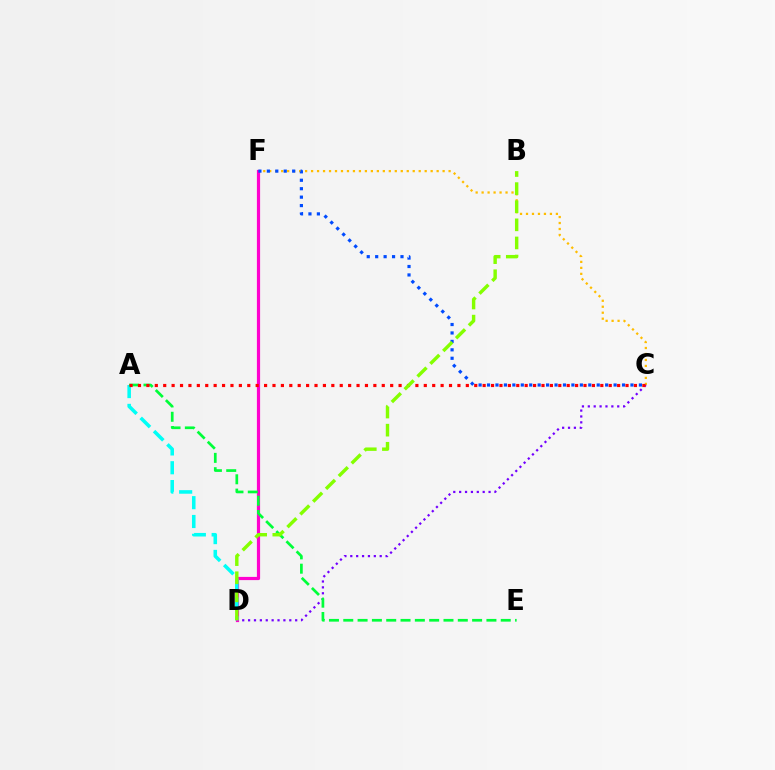{('C', 'F'): [{'color': '#ffbd00', 'line_style': 'dotted', 'thickness': 1.62}, {'color': '#004bff', 'line_style': 'dotted', 'thickness': 2.29}], ('C', 'D'): [{'color': '#7200ff', 'line_style': 'dotted', 'thickness': 1.6}], ('D', 'F'): [{'color': '#ff00cf', 'line_style': 'solid', 'thickness': 2.31}], ('A', 'D'): [{'color': '#00fff6', 'line_style': 'dashed', 'thickness': 2.56}], ('A', 'E'): [{'color': '#00ff39', 'line_style': 'dashed', 'thickness': 1.94}], ('A', 'C'): [{'color': '#ff0000', 'line_style': 'dotted', 'thickness': 2.28}], ('B', 'D'): [{'color': '#84ff00', 'line_style': 'dashed', 'thickness': 2.46}]}